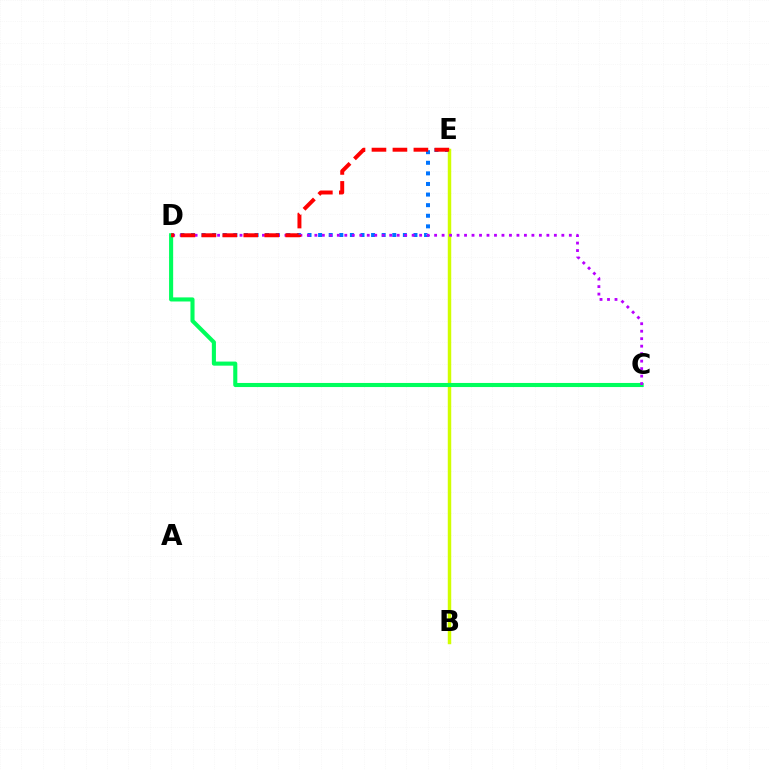{('D', 'E'): [{'color': '#0074ff', 'line_style': 'dotted', 'thickness': 2.88}, {'color': '#ff0000', 'line_style': 'dashed', 'thickness': 2.85}], ('B', 'E'): [{'color': '#d1ff00', 'line_style': 'solid', 'thickness': 2.49}], ('C', 'D'): [{'color': '#00ff5c', 'line_style': 'solid', 'thickness': 2.94}, {'color': '#b900ff', 'line_style': 'dotted', 'thickness': 2.03}]}